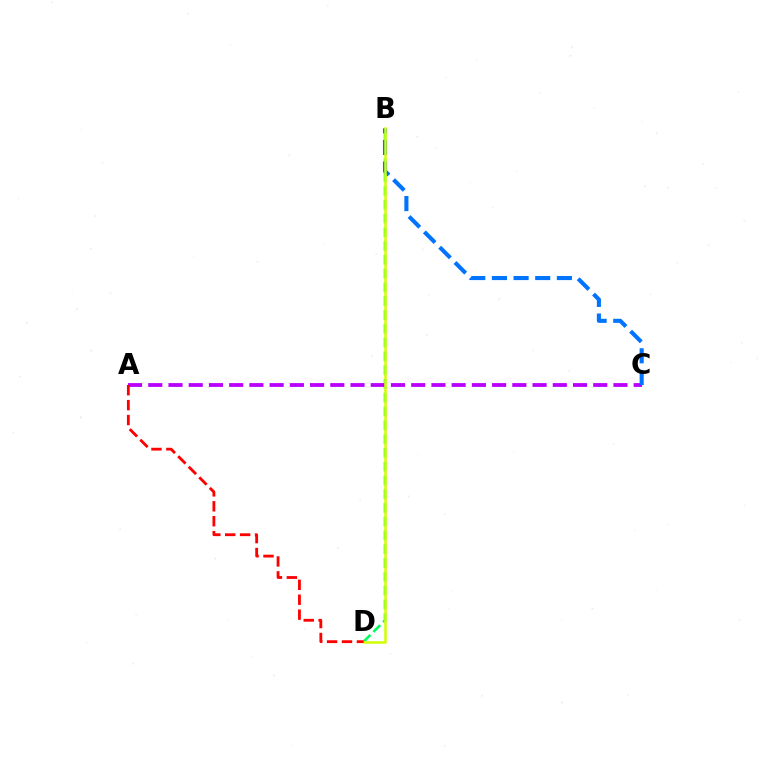{('B', 'D'): [{'color': '#00ff5c', 'line_style': 'dashed', 'thickness': 1.87}, {'color': '#d1ff00', 'line_style': 'solid', 'thickness': 1.81}], ('A', 'C'): [{'color': '#b900ff', 'line_style': 'dashed', 'thickness': 2.75}], ('B', 'C'): [{'color': '#0074ff', 'line_style': 'dashed', 'thickness': 2.94}], ('A', 'D'): [{'color': '#ff0000', 'line_style': 'dashed', 'thickness': 2.03}]}